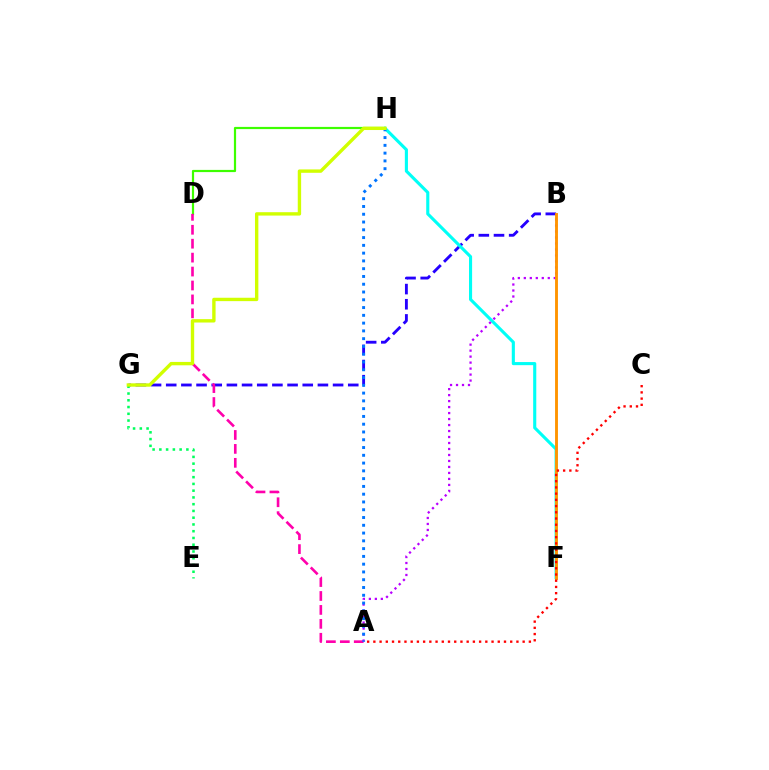{('B', 'G'): [{'color': '#2500ff', 'line_style': 'dashed', 'thickness': 2.06}], ('D', 'H'): [{'color': '#3dff00', 'line_style': 'solid', 'thickness': 1.59}], ('F', 'H'): [{'color': '#00fff6', 'line_style': 'solid', 'thickness': 2.24}], ('A', 'D'): [{'color': '#ff00ac', 'line_style': 'dashed', 'thickness': 1.89}], ('A', 'B'): [{'color': '#b900ff', 'line_style': 'dotted', 'thickness': 1.63}], ('B', 'F'): [{'color': '#ff9400', 'line_style': 'solid', 'thickness': 2.08}], ('A', 'C'): [{'color': '#ff0000', 'line_style': 'dotted', 'thickness': 1.69}], ('E', 'G'): [{'color': '#00ff5c', 'line_style': 'dotted', 'thickness': 1.84}], ('A', 'H'): [{'color': '#0074ff', 'line_style': 'dotted', 'thickness': 2.11}], ('G', 'H'): [{'color': '#d1ff00', 'line_style': 'solid', 'thickness': 2.43}]}